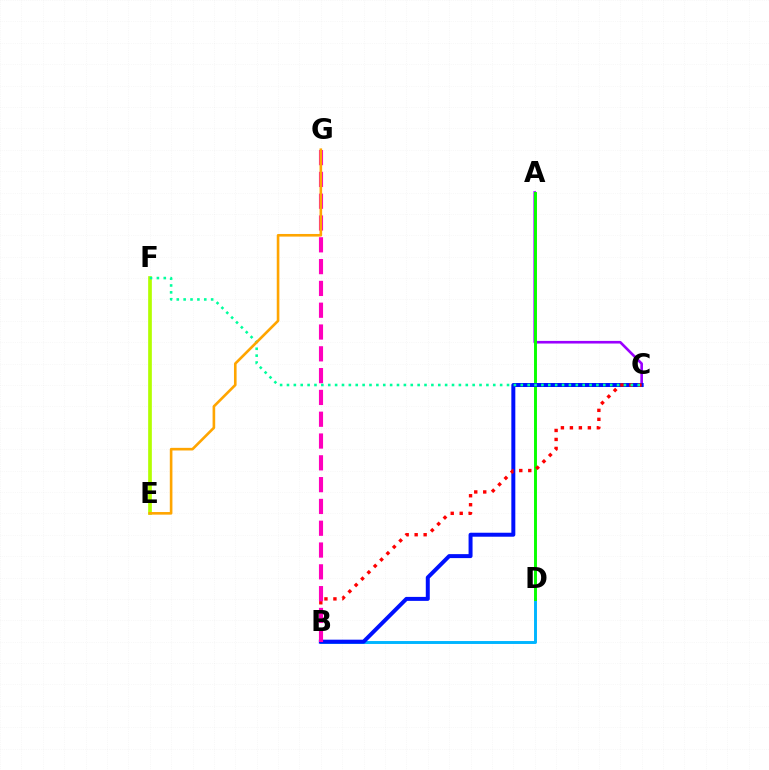{('B', 'D'): [{'color': '#00b5ff', 'line_style': 'solid', 'thickness': 2.11}], ('A', 'C'): [{'color': '#9b00ff', 'line_style': 'solid', 'thickness': 1.89}], ('E', 'F'): [{'color': '#b3ff00', 'line_style': 'solid', 'thickness': 2.65}], ('A', 'D'): [{'color': '#08ff00', 'line_style': 'solid', 'thickness': 2.11}], ('B', 'C'): [{'color': '#0010ff', 'line_style': 'solid', 'thickness': 2.86}, {'color': '#ff0000', 'line_style': 'dotted', 'thickness': 2.44}], ('B', 'G'): [{'color': '#ff00bd', 'line_style': 'dashed', 'thickness': 2.96}], ('C', 'F'): [{'color': '#00ff9d', 'line_style': 'dotted', 'thickness': 1.87}], ('E', 'G'): [{'color': '#ffa500', 'line_style': 'solid', 'thickness': 1.89}]}